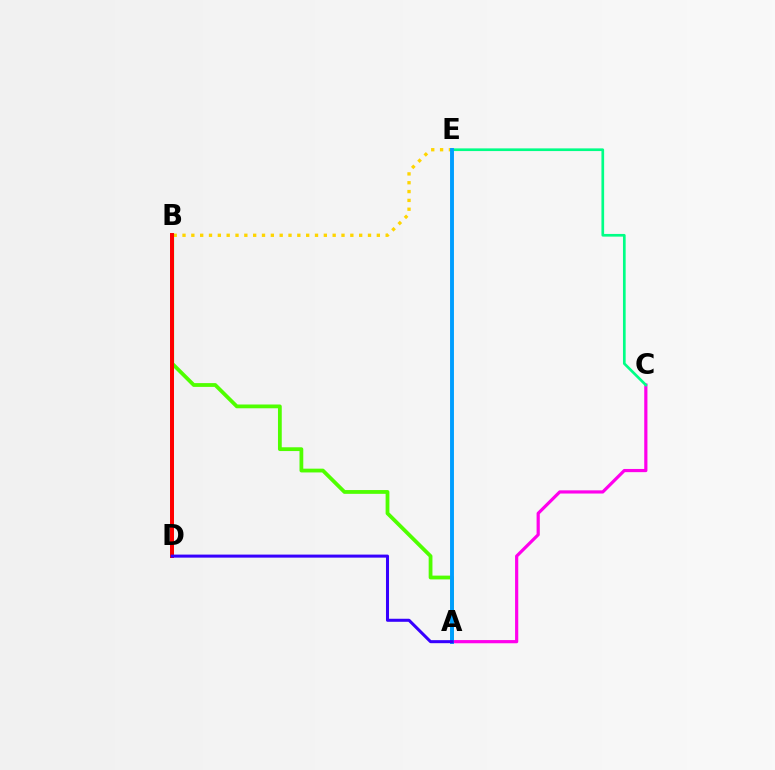{('A', 'C'): [{'color': '#ff00ed', 'line_style': 'solid', 'thickness': 2.3}], ('B', 'E'): [{'color': '#ffd500', 'line_style': 'dotted', 'thickness': 2.4}], ('A', 'B'): [{'color': '#4fff00', 'line_style': 'solid', 'thickness': 2.72}], ('C', 'E'): [{'color': '#00ff86', 'line_style': 'solid', 'thickness': 1.93}], ('B', 'D'): [{'color': '#ff0000', 'line_style': 'solid', 'thickness': 2.87}], ('A', 'E'): [{'color': '#009eff', 'line_style': 'solid', 'thickness': 2.81}], ('A', 'D'): [{'color': '#3700ff', 'line_style': 'solid', 'thickness': 2.19}]}